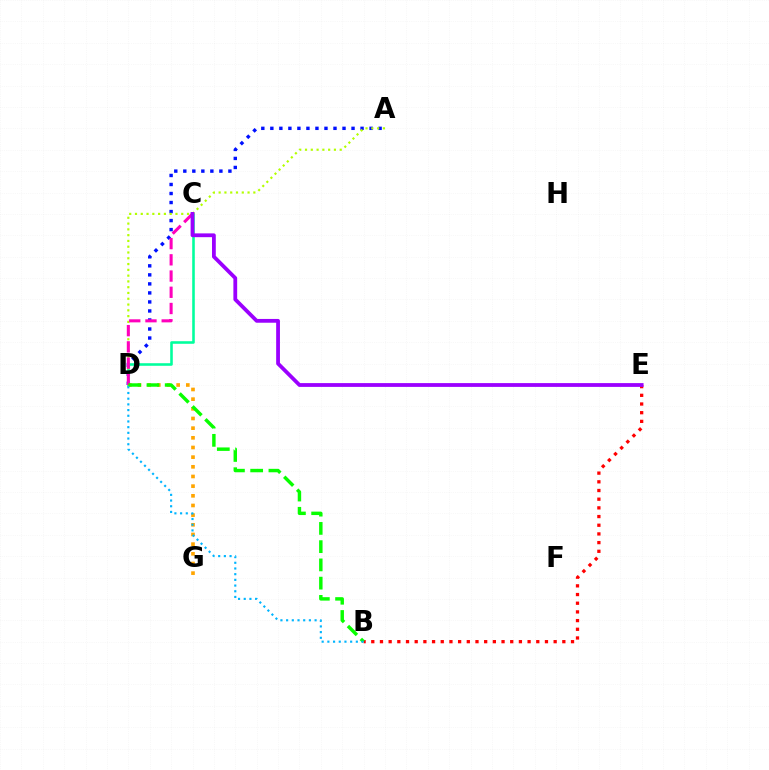{('A', 'D'): [{'color': '#0010ff', 'line_style': 'dotted', 'thickness': 2.45}, {'color': '#b3ff00', 'line_style': 'dotted', 'thickness': 1.57}], ('C', 'D'): [{'color': '#00ff9d', 'line_style': 'solid', 'thickness': 1.86}, {'color': '#ff00bd', 'line_style': 'dashed', 'thickness': 2.2}], ('D', 'G'): [{'color': '#ffa500', 'line_style': 'dotted', 'thickness': 2.63}], ('B', 'E'): [{'color': '#ff0000', 'line_style': 'dotted', 'thickness': 2.36}], ('B', 'D'): [{'color': '#08ff00', 'line_style': 'dashed', 'thickness': 2.48}, {'color': '#00b5ff', 'line_style': 'dotted', 'thickness': 1.55}], ('C', 'E'): [{'color': '#9b00ff', 'line_style': 'solid', 'thickness': 2.73}]}